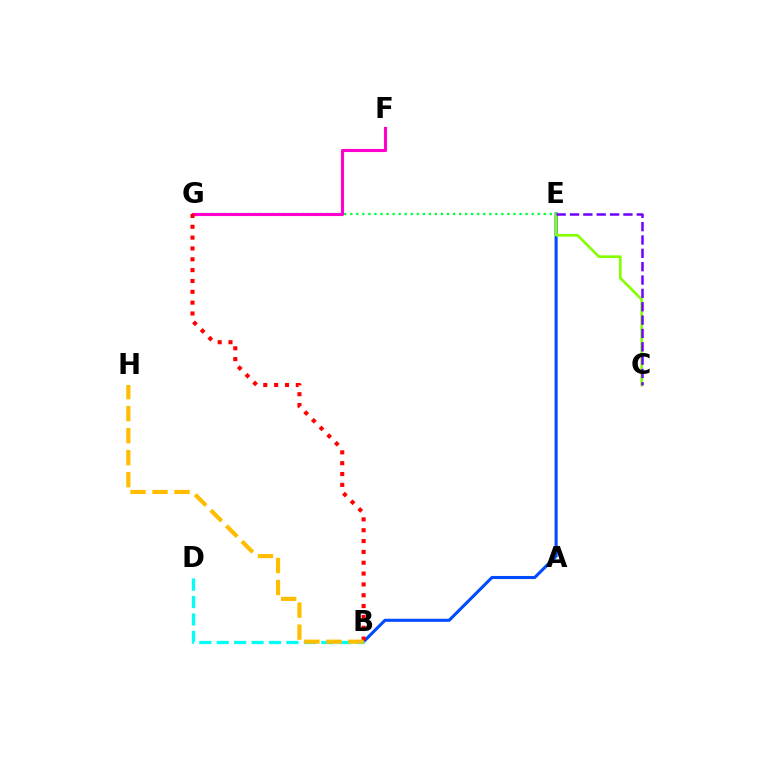{('B', 'E'): [{'color': '#004bff', 'line_style': 'solid', 'thickness': 2.21}], ('C', 'E'): [{'color': '#84ff00', 'line_style': 'solid', 'thickness': 1.9}, {'color': '#7200ff', 'line_style': 'dashed', 'thickness': 1.81}], ('B', 'D'): [{'color': '#00fff6', 'line_style': 'dashed', 'thickness': 2.37}], ('E', 'G'): [{'color': '#00ff39', 'line_style': 'dotted', 'thickness': 1.64}], ('F', 'G'): [{'color': '#ff00cf', 'line_style': 'solid', 'thickness': 2.24}], ('B', 'G'): [{'color': '#ff0000', 'line_style': 'dotted', 'thickness': 2.95}], ('B', 'H'): [{'color': '#ffbd00', 'line_style': 'dashed', 'thickness': 2.99}]}